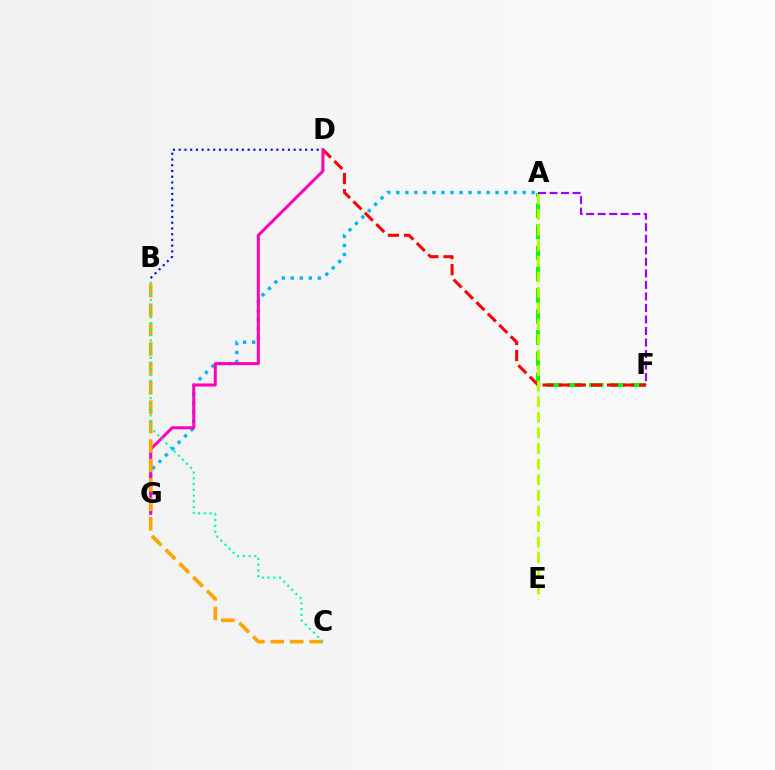{('A', 'G'): [{'color': '#00b5ff', 'line_style': 'dotted', 'thickness': 2.45}], ('A', 'F'): [{'color': '#08ff00', 'line_style': 'dashed', 'thickness': 2.87}, {'color': '#9b00ff', 'line_style': 'dashed', 'thickness': 1.57}], ('B', 'D'): [{'color': '#0010ff', 'line_style': 'dotted', 'thickness': 1.56}], ('D', 'F'): [{'color': '#ff0000', 'line_style': 'dashed', 'thickness': 2.19}], ('A', 'E'): [{'color': '#b3ff00', 'line_style': 'dashed', 'thickness': 2.12}], ('D', 'G'): [{'color': '#ff00bd', 'line_style': 'solid', 'thickness': 2.17}], ('B', 'C'): [{'color': '#ffa500', 'line_style': 'dashed', 'thickness': 2.64}, {'color': '#00ff9d', 'line_style': 'dotted', 'thickness': 1.57}]}